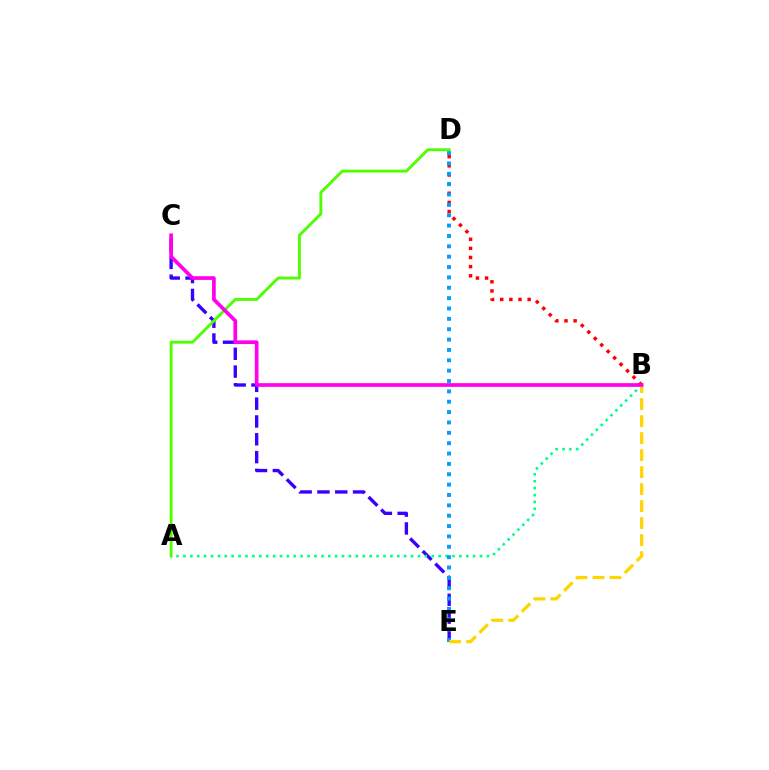{('B', 'D'): [{'color': '#ff0000', 'line_style': 'dotted', 'thickness': 2.48}], ('C', 'E'): [{'color': '#3700ff', 'line_style': 'dashed', 'thickness': 2.42}], ('A', 'B'): [{'color': '#00ff86', 'line_style': 'dotted', 'thickness': 1.87}], ('A', 'D'): [{'color': '#4fff00', 'line_style': 'solid', 'thickness': 2.08}], ('D', 'E'): [{'color': '#009eff', 'line_style': 'dotted', 'thickness': 2.82}], ('B', 'E'): [{'color': '#ffd500', 'line_style': 'dashed', 'thickness': 2.31}], ('B', 'C'): [{'color': '#ff00ed', 'line_style': 'solid', 'thickness': 2.66}]}